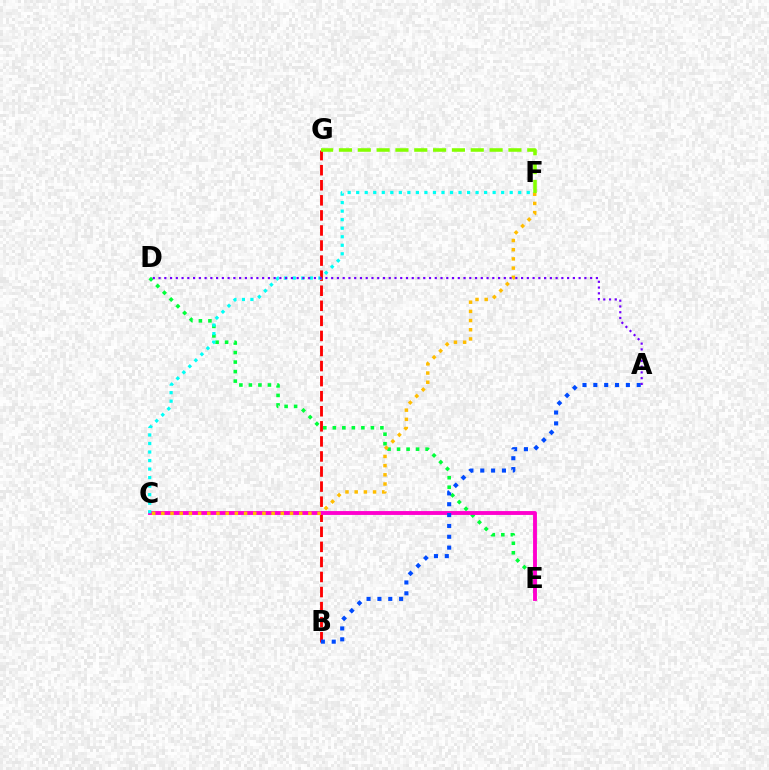{('B', 'G'): [{'color': '#ff0000', 'line_style': 'dashed', 'thickness': 2.05}], ('D', 'E'): [{'color': '#00ff39', 'line_style': 'dotted', 'thickness': 2.59}], ('C', 'E'): [{'color': '#ff00cf', 'line_style': 'solid', 'thickness': 2.79}], ('C', 'F'): [{'color': '#ffbd00', 'line_style': 'dotted', 'thickness': 2.5}, {'color': '#00fff6', 'line_style': 'dotted', 'thickness': 2.32}], ('A', 'B'): [{'color': '#004bff', 'line_style': 'dotted', 'thickness': 2.95}], ('F', 'G'): [{'color': '#84ff00', 'line_style': 'dashed', 'thickness': 2.56}], ('A', 'D'): [{'color': '#7200ff', 'line_style': 'dotted', 'thickness': 1.56}]}